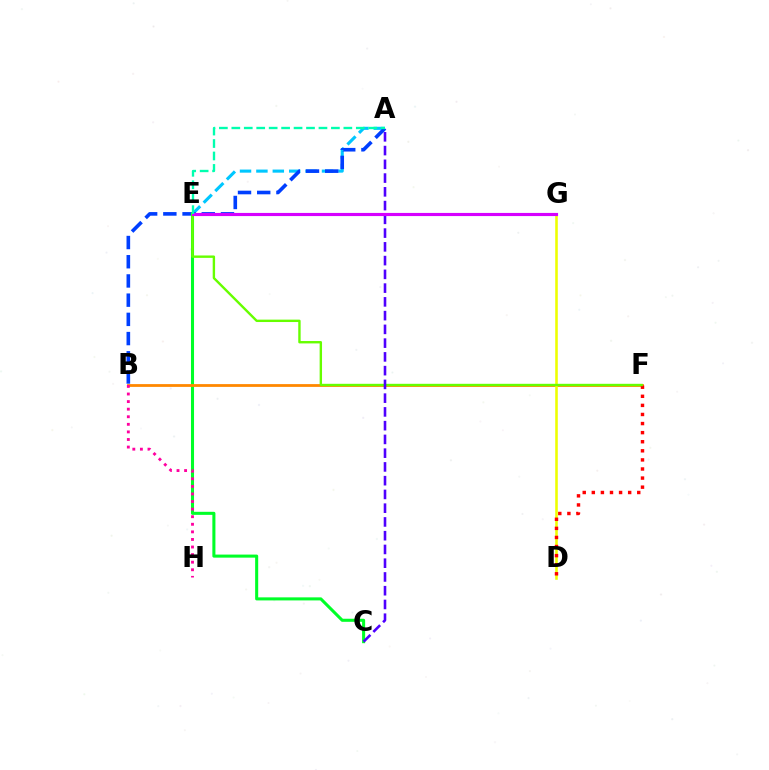{('A', 'E'): [{'color': '#00c7ff', 'line_style': 'dashed', 'thickness': 2.23}, {'color': '#00ffaf', 'line_style': 'dashed', 'thickness': 1.69}], ('A', 'B'): [{'color': '#003fff', 'line_style': 'dashed', 'thickness': 2.61}], ('C', 'E'): [{'color': '#00ff27', 'line_style': 'solid', 'thickness': 2.2}], ('B', 'F'): [{'color': '#ff8800', 'line_style': 'solid', 'thickness': 2.01}], ('B', 'H'): [{'color': '#ff00a0', 'line_style': 'dotted', 'thickness': 2.06}], ('D', 'G'): [{'color': '#eeff00', 'line_style': 'solid', 'thickness': 1.86}], ('D', 'F'): [{'color': '#ff0000', 'line_style': 'dotted', 'thickness': 2.47}], ('E', 'F'): [{'color': '#66ff00', 'line_style': 'solid', 'thickness': 1.72}], ('A', 'C'): [{'color': '#4f00ff', 'line_style': 'dashed', 'thickness': 1.87}], ('E', 'G'): [{'color': '#d600ff', 'line_style': 'solid', 'thickness': 2.26}]}